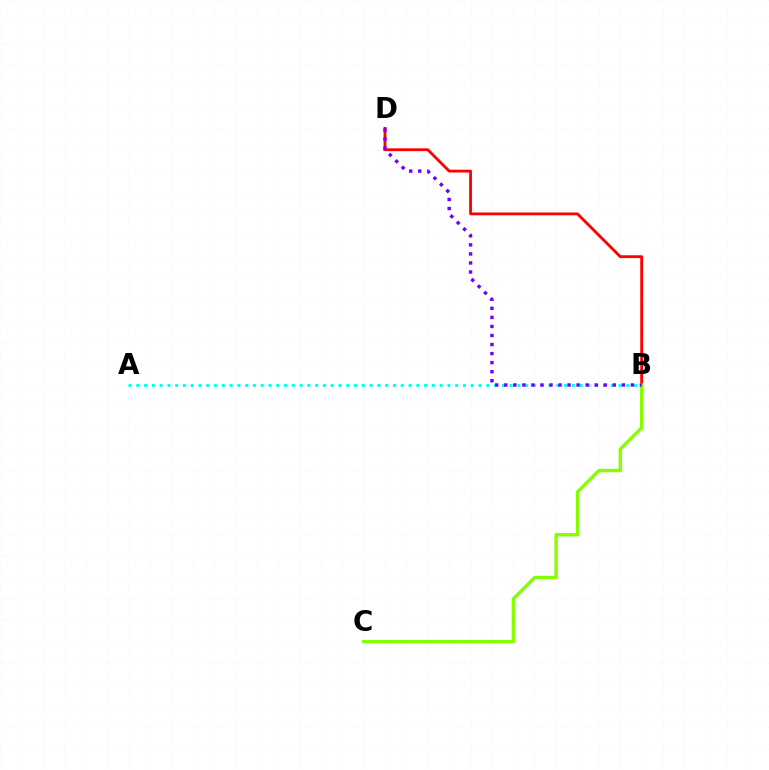{('A', 'B'): [{'color': '#00fff6', 'line_style': 'dotted', 'thickness': 2.11}], ('B', 'D'): [{'color': '#ff0000', 'line_style': 'solid', 'thickness': 2.04}, {'color': '#7200ff', 'line_style': 'dotted', 'thickness': 2.46}], ('B', 'C'): [{'color': '#84ff00', 'line_style': 'solid', 'thickness': 2.41}]}